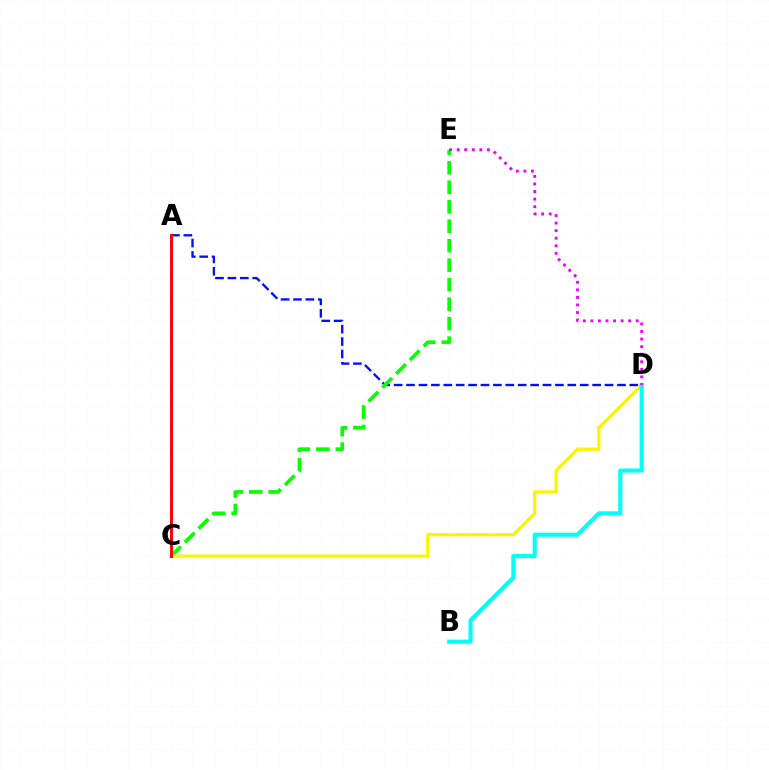{('A', 'D'): [{'color': '#0010ff', 'line_style': 'dashed', 'thickness': 1.69}], ('C', 'E'): [{'color': '#08ff00', 'line_style': 'dashed', 'thickness': 2.65}], ('C', 'D'): [{'color': '#fcf500', 'line_style': 'solid', 'thickness': 2.34}], ('A', 'C'): [{'color': '#ff0000', 'line_style': 'solid', 'thickness': 2.11}], ('B', 'D'): [{'color': '#00fff6', 'line_style': 'solid', 'thickness': 2.96}], ('D', 'E'): [{'color': '#ee00ff', 'line_style': 'dotted', 'thickness': 2.05}]}